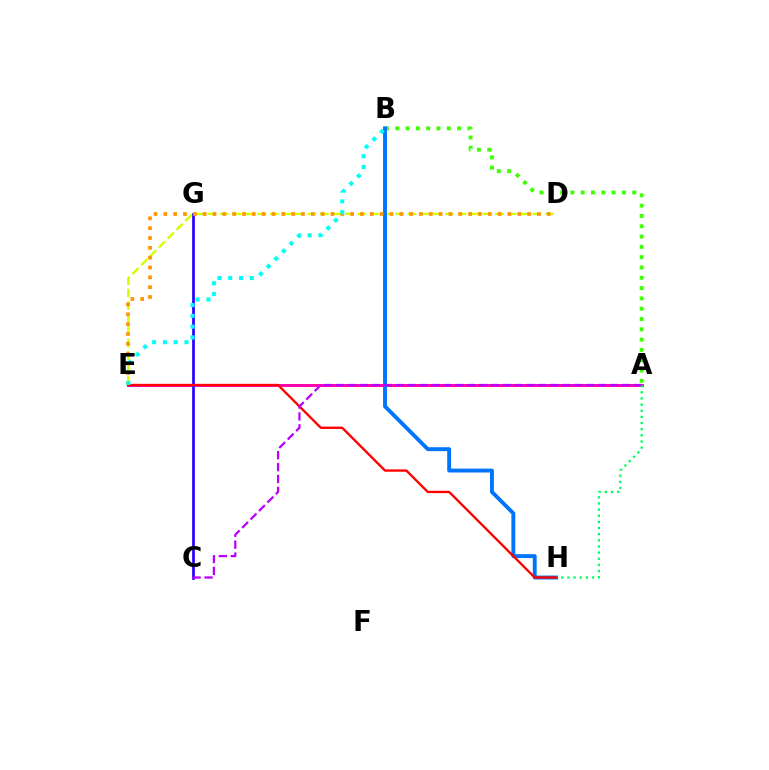{('D', 'E'): [{'color': '#d1ff00', 'line_style': 'dashed', 'thickness': 1.7}, {'color': '#ff9400', 'line_style': 'dotted', 'thickness': 2.67}], ('A', 'B'): [{'color': '#3dff00', 'line_style': 'dotted', 'thickness': 2.8}], ('A', 'E'): [{'color': '#ff00ac', 'line_style': 'solid', 'thickness': 2.11}], ('B', 'H'): [{'color': '#0074ff', 'line_style': 'solid', 'thickness': 2.79}], ('C', 'G'): [{'color': '#2500ff', 'line_style': 'solid', 'thickness': 1.94}], ('A', 'H'): [{'color': '#00ff5c', 'line_style': 'dotted', 'thickness': 1.67}], ('E', 'H'): [{'color': '#ff0000', 'line_style': 'solid', 'thickness': 1.69}], ('B', 'E'): [{'color': '#00fff6', 'line_style': 'dotted', 'thickness': 2.93}], ('A', 'C'): [{'color': '#b900ff', 'line_style': 'dashed', 'thickness': 1.62}]}